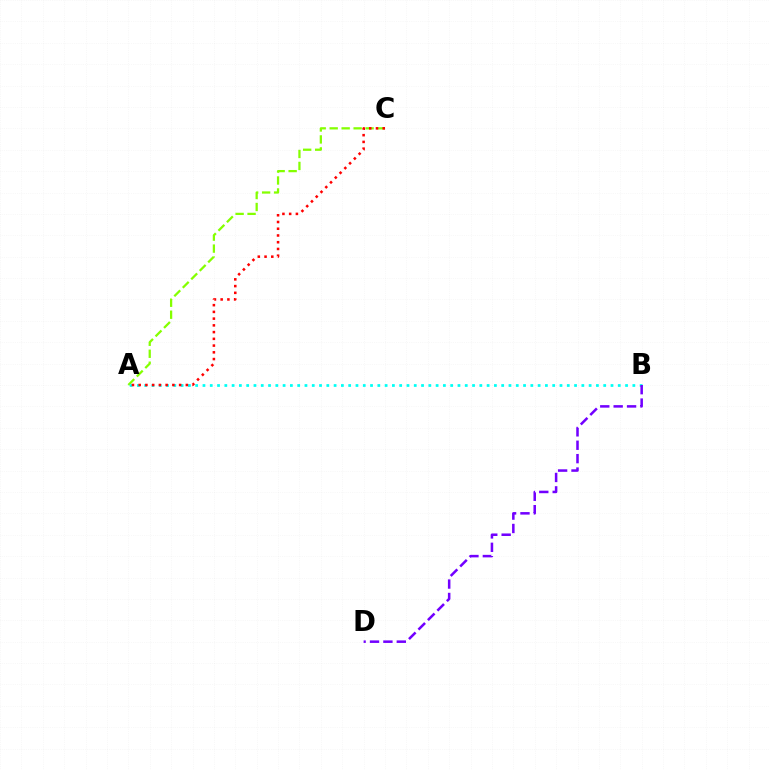{('A', 'C'): [{'color': '#84ff00', 'line_style': 'dashed', 'thickness': 1.63}, {'color': '#ff0000', 'line_style': 'dotted', 'thickness': 1.83}], ('A', 'B'): [{'color': '#00fff6', 'line_style': 'dotted', 'thickness': 1.98}], ('B', 'D'): [{'color': '#7200ff', 'line_style': 'dashed', 'thickness': 1.82}]}